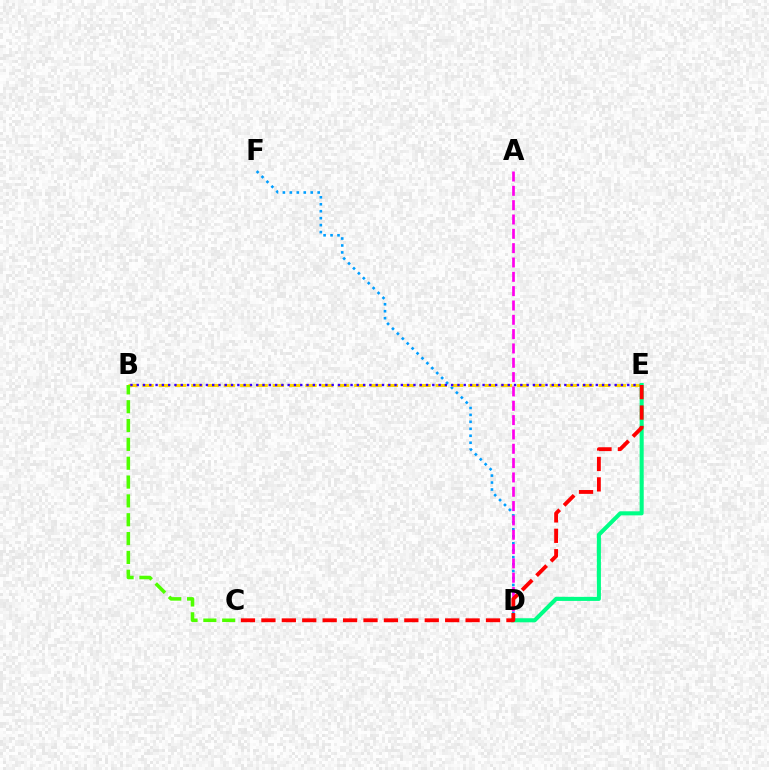{('D', 'F'): [{'color': '#009eff', 'line_style': 'dotted', 'thickness': 1.89}], ('B', 'E'): [{'color': '#ffd500', 'line_style': 'dashed', 'thickness': 2.21}, {'color': '#3700ff', 'line_style': 'dotted', 'thickness': 1.71}], ('A', 'D'): [{'color': '#ff00ed', 'line_style': 'dashed', 'thickness': 1.95}], ('B', 'C'): [{'color': '#4fff00', 'line_style': 'dashed', 'thickness': 2.56}], ('D', 'E'): [{'color': '#00ff86', 'line_style': 'solid', 'thickness': 2.93}], ('C', 'E'): [{'color': '#ff0000', 'line_style': 'dashed', 'thickness': 2.77}]}